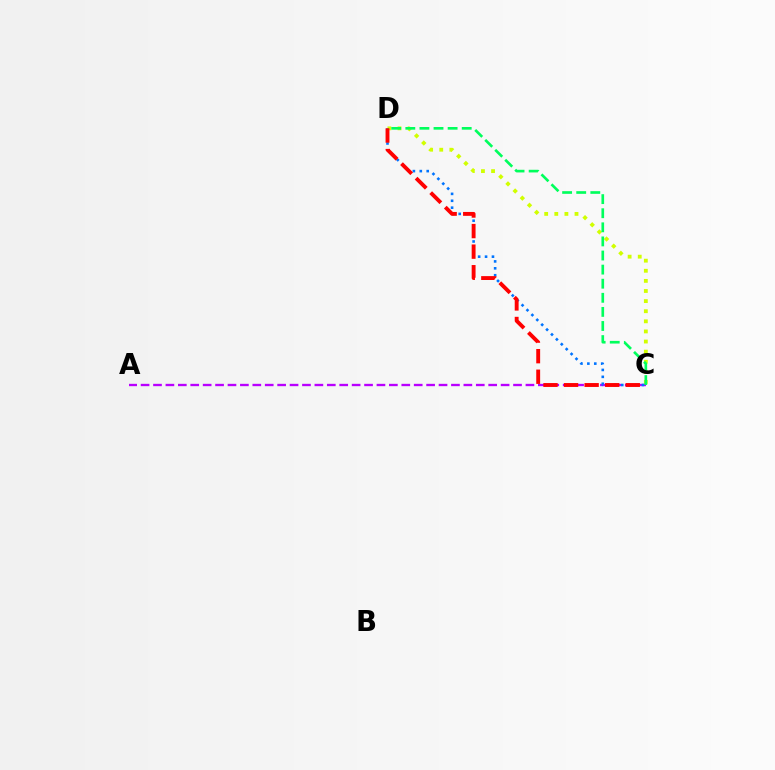{('C', 'D'): [{'color': '#d1ff00', 'line_style': 'dotted', 'thickness': 2.75}, {'color': '#0074ff', 'line_style': 'dotted', 'thickness': 1.88}, {'color': '#ff0000', 'line_style': 'dashed', 'thickness': 2.79}, {'color': '#00ff5c', 'line_style': 'dashed', 'thickness': 1.91}], ('A', 'C'): [{'color': '#b900ff', 'line_style': 'dashed', 'thickness': 1.69}]}